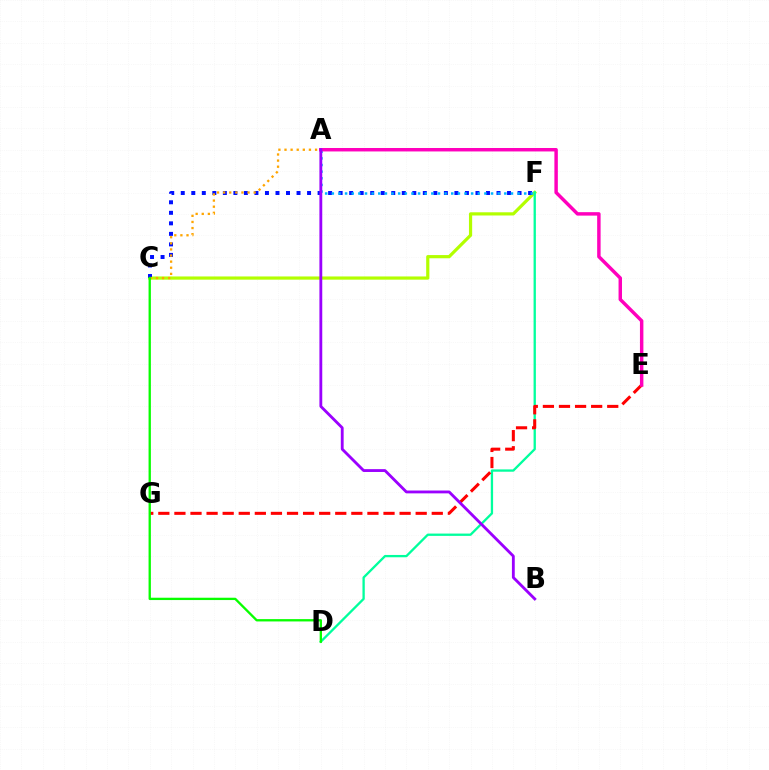{('C', 'F'): [{'color': '#b3ff00', 'line_style': 'solid', 'thickness': 2.3}, {'color': '#0010ff', 'line_style': 'dotted', 'thickness': 2.86}], ('D', 'F'): [{'color': '#00ff9d', 'line_style': 'solid', 'thickness': 1.66}], ('E', 'G'): [{'color': '#ff0000', 'line_style': 'dashed', 'thickness': 2.19}], ('A', 'F'): [{'color': '#00b5ff', 'line_style': 'dotted', 'thickness': 1.8}], ('A', 'C'): [{'color': '#ffa500', 'line_style': 'dotted', 'thickness': 1.66}], ('A', 'E'): [{'color': '#ff00bd', 'line_style': 'solid', 'thickness': 2.48}], ('A', 'B'): [{'color': '#9b00ff', 'line_style': 'solid', 'thickness': 2.04}], ('C', 'D'): [{'color': '#08ff00', 'line_style': 'solid', 'thickness': 1.67}]}